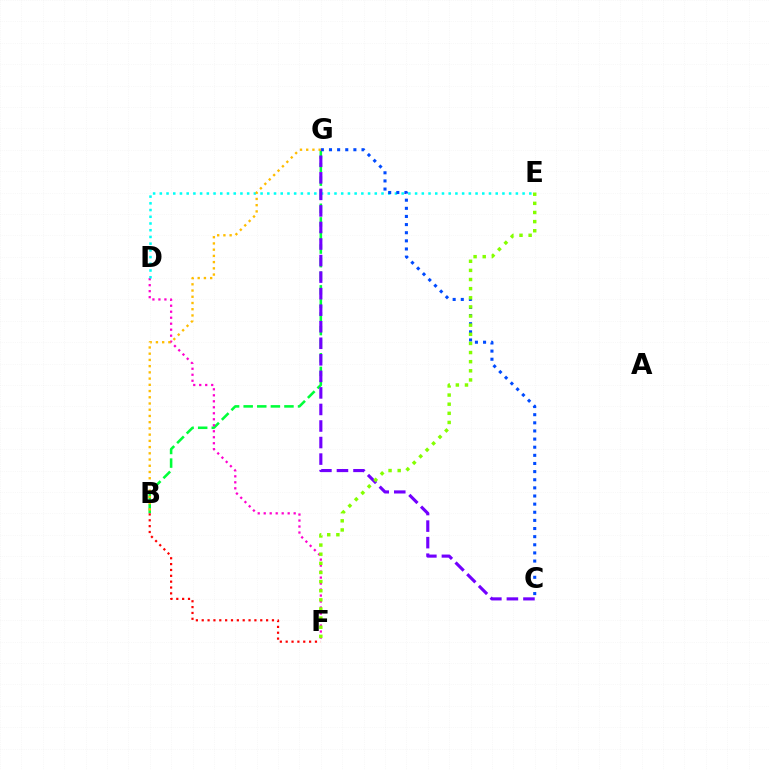{('B', 'G'): [{'color': '#00ff39', 'line_style': 'dashed', 'thickness': 1.85}, {'color': '#ffbd00', 'line_style': 'dotted', 'thickness': 1.69}], ('D', 'F'): [{'color': '#ff00cf', 'line_style': 'dotted', 'thickness': 1.63}], ('D', 'E'): [{'color': '#00fff6', 'line_style': 'dotted', 'thickness': 1.83}], ('B', 'F'): [{'color': '#ff0000', 'line_style': 'dotted', 'thickness': 1.59}], ('C', 'G'): [{'color': '#004bff', 'line_style': 'dotted', 'thickness': 2.21}, {'color': '#7200ff', 'line_style': 'dashed', 'thickness': 2.25}], ('E', 'F'): [{'color': '#84ff00', 'line_style': 'dotted', 'thickness': 2.48}]}